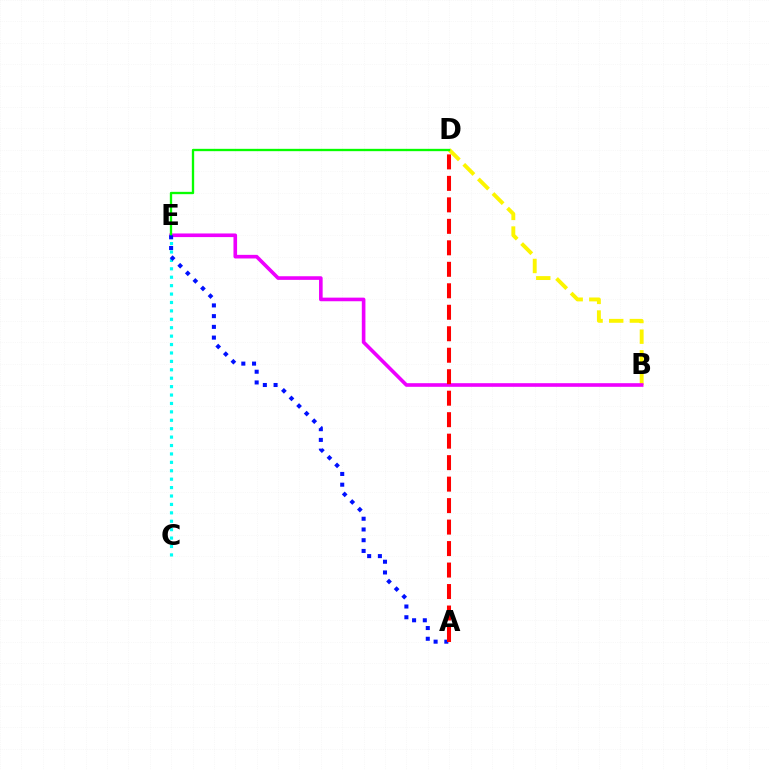{('B', 'D'): [{'color': '#fcf500', 'line_style': 'dashed', 'thickness': 2.8}], ('B', 'E'): [{'color': '#ee00ff', 'line_style': 'solid', 'thickness': 2.61}], ('C', 'E'): [{'color': '#00fff6', 'line_style': 'dotted', 'thickness': 2.29}], ('D', 'E'): [{'color': '#08ff00', 'line_style': 'solid', 'thickness': 1.68}], ('A', 'E'): [{'color': '#0010ff', 'line_style': 'dotted', 'thickness': 2.92}], ('A', 'D'): [{'color': '#ff0000', 'line_style': 'dashed', 'thickness': 2.92}]}